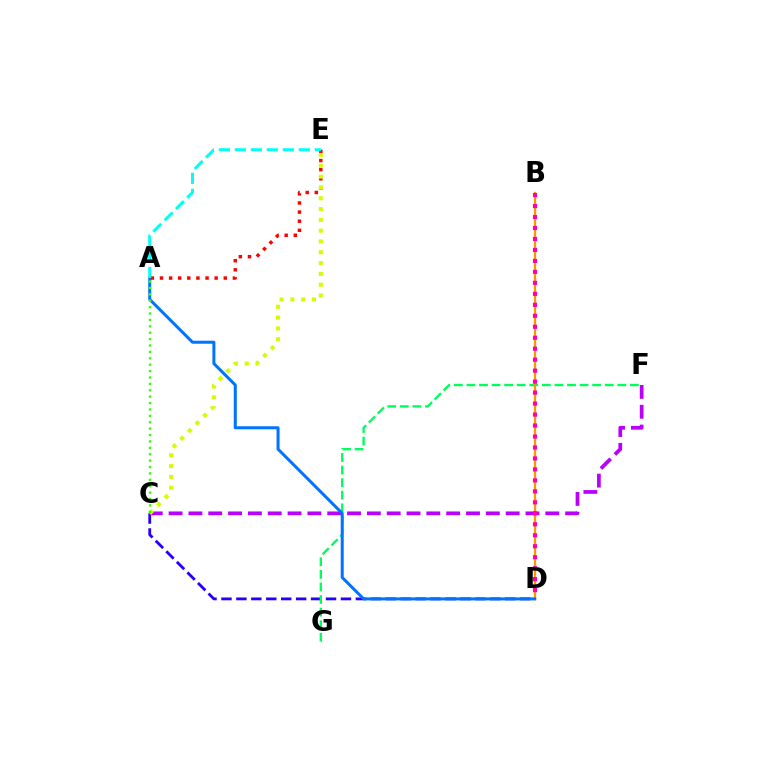{('C', 'D'): [{'color': '#2500ff', 'line_style': 'dashed', 'thickness': 2.03}], ('F', 'G'): [{'color': '#00ff5c', 'line_style': 'dashed', 'thickness': 1.71}], ('B', 'D'): [{'color': '#ff9400', 'line_style': 'solid', 'thickness': 1.63}, {'color': '#ff00ac', 'line_style': 'dotted', 'thickness': 2.98}], ('C', 'F'): [{'color': '#b900ff', 'line_style': 'dashed', 'thickness': 2.69}], ('A', 'D'): [{'color': '#0074ff', 'line_style': 'solid', 'thickness': 2.17}], ('A', 'E'): [{'color': '#ff0000', 'line_style': 'dotted', 'thickness': 2.48}, {'color': '#00fff6', 'line_style': 'dashed', 'thickness': 2.17}], ('C', 'E'): [{'color': '#d1ff00', 'line_style': 'dotted', 'thickness': 2.94}], ('A', 'C'): [{'color': '#3dff00', 'line_style': 'dotted', 'thickness': 1.74}]}